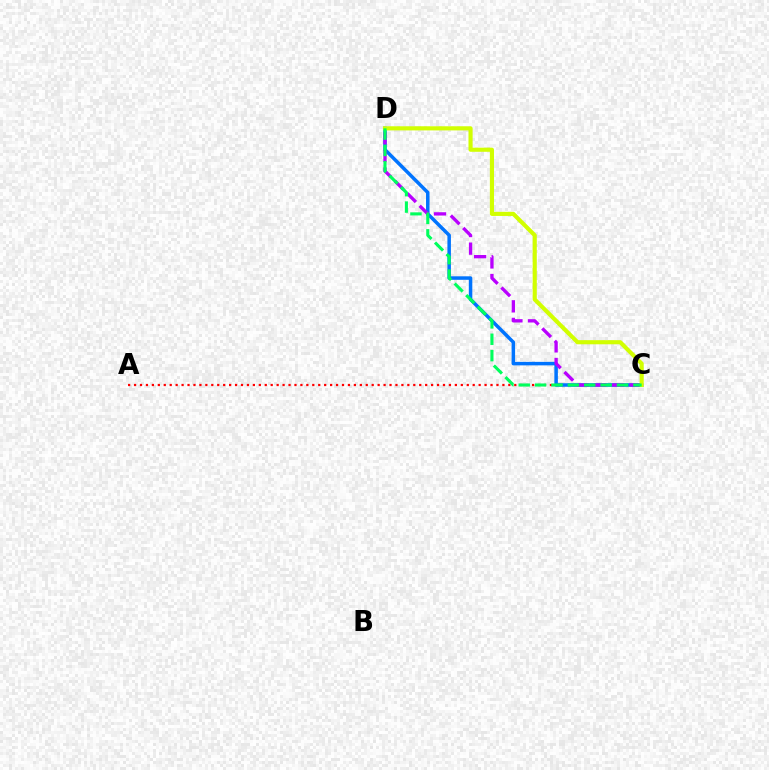{('A', 'C'): [{'color': '#ff0000', 'line_style': 'dotted', 'thickness': 1.61}], ('C', 'D'): [{'color': '#0074ff', 'line_style': 'solid', 'thickness': 2.52}, {'color': '#b900ff', 'line_style': 'dashed', 'thickness': 2.39}, {'color': '#d1ff00', 'line_style': 'solid', 'thickness': 2.97}, {'color': '#00ff5c', 'line_style': 'dashed', 'thickness': 2.22}]}